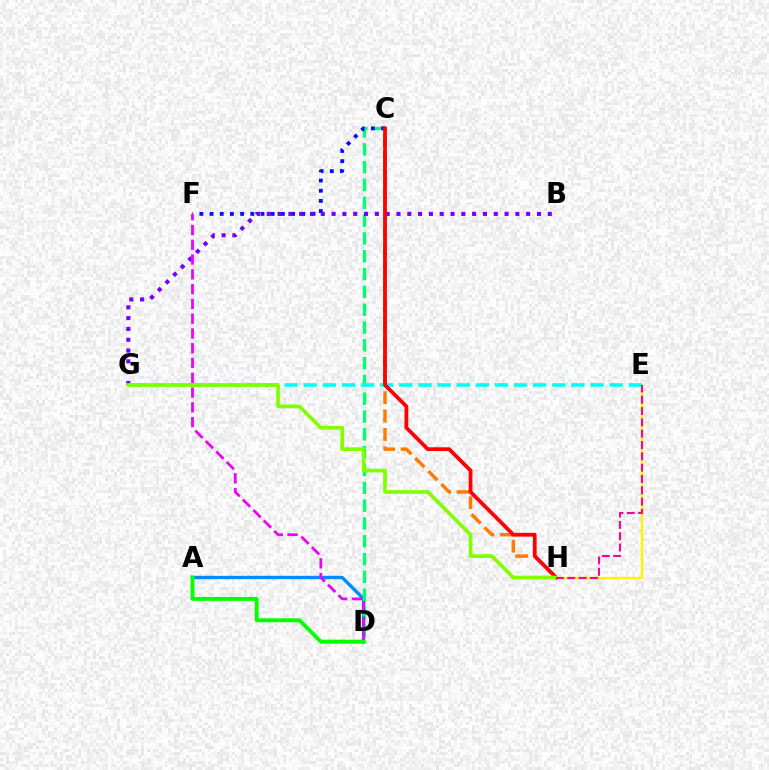{('E', 'H'): [{'color': '#fcf500', 'line_style': 'solid', 'thickness': 1.73}, {'color': '#ff0094', 'line_style': 'dashed', 'thickness': 1.54}], ('A', 'D'): [{'color': '#008cff', 'line_style': 'solid', 'thickness': 2.43}, {'color': '#08ff00', 'line_style': 'solid', 'thickness': 2.81}], ('C', 'D'): [{'color': '#00ff74', 'line_style': 'dashed', 'thickness': 2.42}], ('C', 'H'): [{'color': '#ff7c00', 'line_style': 'dashed', 'thickness': 2.5}, {'color': '#ff0000', 'line_style': 'solid', 'thickness': 2.72}], ('C', 'F'): [{'color': '#0010ff', 'line_style': 'dotted', 'thickness': 2.77}], ('E', 'G'): [{'color': '#00fff6', 'line_style': 'dashed', 'thickness': 2.6}], ('B', 'G'): [{'color': '#7200ff', 'line_style': 'dotted', 'thickness': 2.94}], ('G', 'H'): [{'color': '#84ff00', 'line_style': 'solid', 'thickness': 2.67}], ('D', 'F'): [{'color': '#ee00ff', 'line_style': 'dashed', 'thickness': 2.01}]}